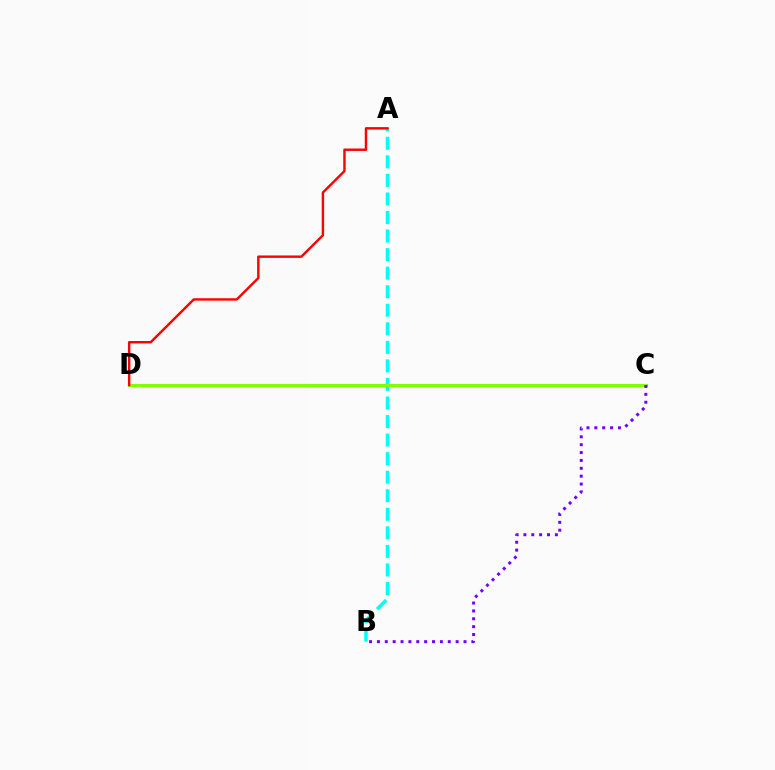{('A', 'B'): [{'color': '#00fff6', 'line_style': 'dashed', 'thickness': 2.52}], ('C', 'D'): [{'color': '#84ff00', 'line_style': 'solid', 'thickness': 2.23}], ('B', 'C'): [{'color': '#7200ff', 'line_style': 'dotted', 'thickness': 2.14}], ('A', 'D'): [{'color': '#ff0000', 'line_style': 'solid', 'thickness': 1.74}]}